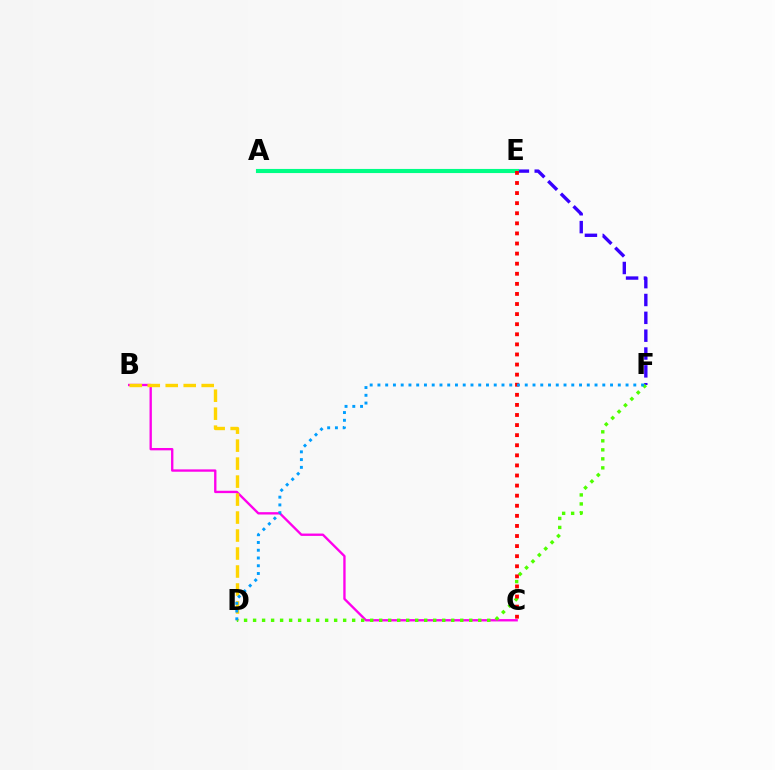{('B', 'C'): [{'color': '#ff00ed', 'line_style': 'solid', 'thickness': 1.69}], ('B', 'D'): [{'color': '#ffd500', 'line_style': 'dashed', 'thickness': 2.44}], ('E', 'F'): [{'color': '#3700ff', 'line_style': 'dashed', 'thickness': 2.42}], ('D', 'F'): [{'color': '#4fff00', 'line_style': 'dotted', 'thickness': 2.45}, {'color': '#009eff', 'line_style': 'dotted', 'thickness': 2.11}], ('A', 'E'): [{'color': '#00ff86', 'line_style': 'solid', 'thickness': 2.96}], ('C', 'E'): [{'color': '#ff0000', 'line_style': 'dotted', 'thickness': 2.74}]}